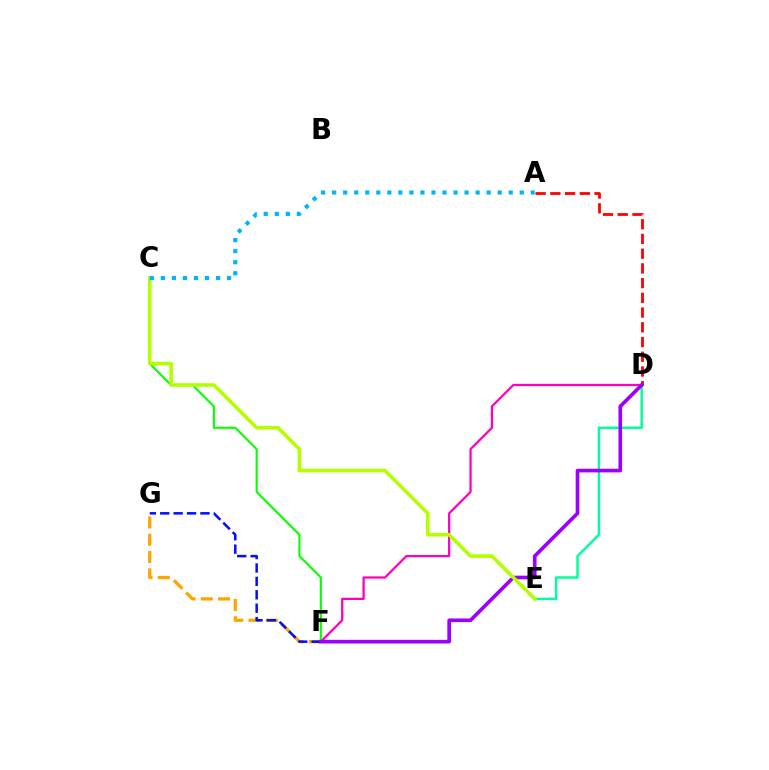{('A', 'D'): [{'color': '#ff0000', 'line_style': 'dashed', 'thickness': 2.0}], ('F', 'G'): [{'color': '#ffa500', 'line_style': 'dashed', 'thickness': 2.35}, {'color': '#0010ff', 'line_style': 'dashed', 'thickness': 1.82}], ('D', 'E'): [{'color': '#00ff9d', 'line_style': 'solid', 'thickness': 1.77}], ('D', 'F'): [{'color': '#ff00bd', 'line_style': 'solid', 'thickness': 1.63}, {'color': '#9b00ff', 'line_style': 'solid', 'thickness': 2.63}], ('C', 'F'): [{'color': '#08ff00', 'line_style': 'solid', 'thickness': 1.52}], ('C', 'E'): [{'color': '#b3ff00', 'line_style': 'solid', 'thickness': 2.6}], ('A', 'C'): [{'color': '#00b5ff', 'line_style': 'dotted', 'thickness': 3.0}]}